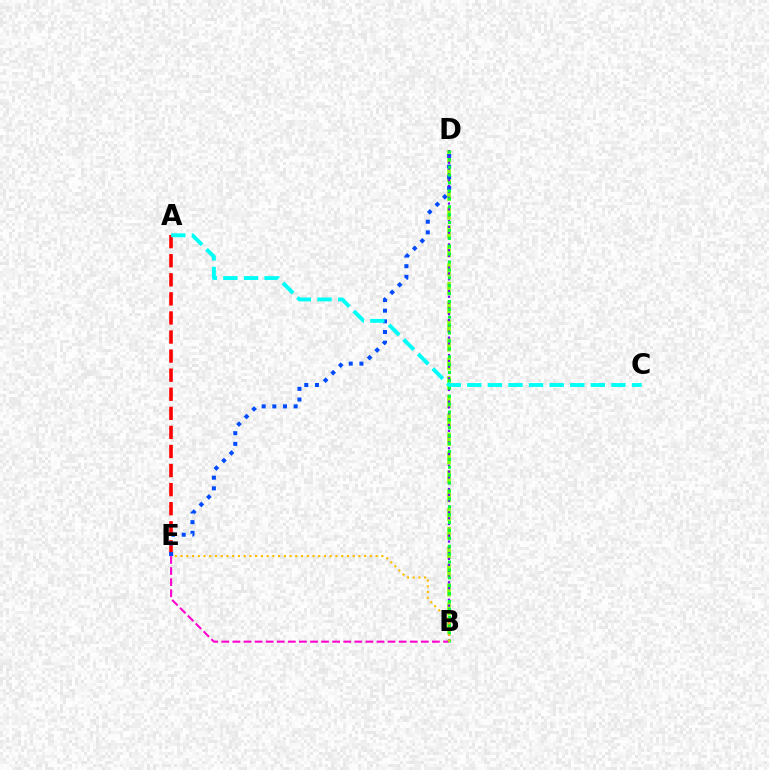{('A', 'E'): [{'color': '#ff0000', 'line_style': 'dashed', 'thickness': 2.59}], ('B', 'D'): [{'color': '#84ff00', 'line_style': 'dashed', 'thickness': 2.56}, {'color': '#7200ff', 'line_style': 'dotted', 'thickness': 1.58}, {'color': '#00ff39', 'line_style': 'dotted', 'thickness': 2.15}], ('D', 'E'): [{'color': '#004bff', 'line_style': 'dotted', 'thickness': 2.9}], ('B', 'E'): [{'color': '#ff00cf', 'line_style': 'dashed', 'thickness': 1.51}, {'color': '#ffbd00', 'line_style': 'dotted', 'thickness': 1.56}], ('A', 'C'): [{'color': '#00fff6', 'line_style': 'dashed', 'thickness': 2.8}]}